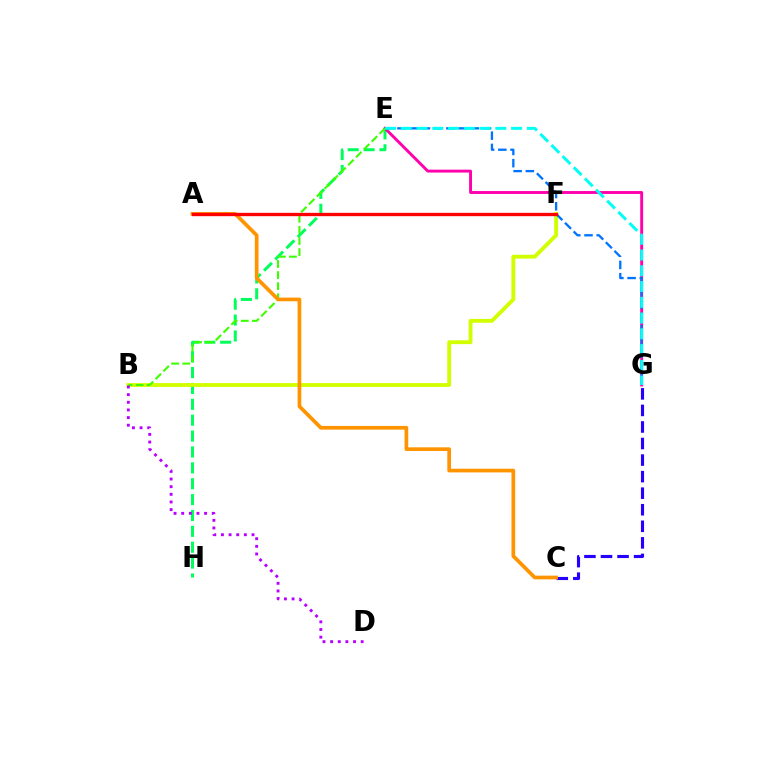{('E', 'H'): [{'color': '#00ff5c', 'line_style': 'dashed', 'thickness': 2.16}], ('C', 'G'): [{'color': '#2500ff', 'line_style': 'dashed', 'thickness': 2.25}], ('E', 'G'): [{'color': '#ff00ac', 'line_style': 'solid', 'thickness': 2.08}, {'color': '#0074ff', 'line_style': 'dashed', 'thickness': 1.66}, {'color': '#00fff6', 'line_style': 'dashed', 'thickness': 2.14}], ('B', 'F'): [{'color': '#d1ff00', 'line_style': 'solid', 'thickness': 2.77}], ('B', 'E'): [{'color': '#3dff00', 'line_style': 'dashed', 'thickness': 1.51}], ('B', 'D'): [{'color': '#b900ff', 'line_style': 'dotted', 'thickness': 2.08}], ('A', 'C'): [{'color': '#ff9400', 'line_style': 'solid', 'thickness': 2.66}], ('A', 'F'): [{'color': '#ff0000', 'line_style': 'solid', 'thickness': 2.39}]}